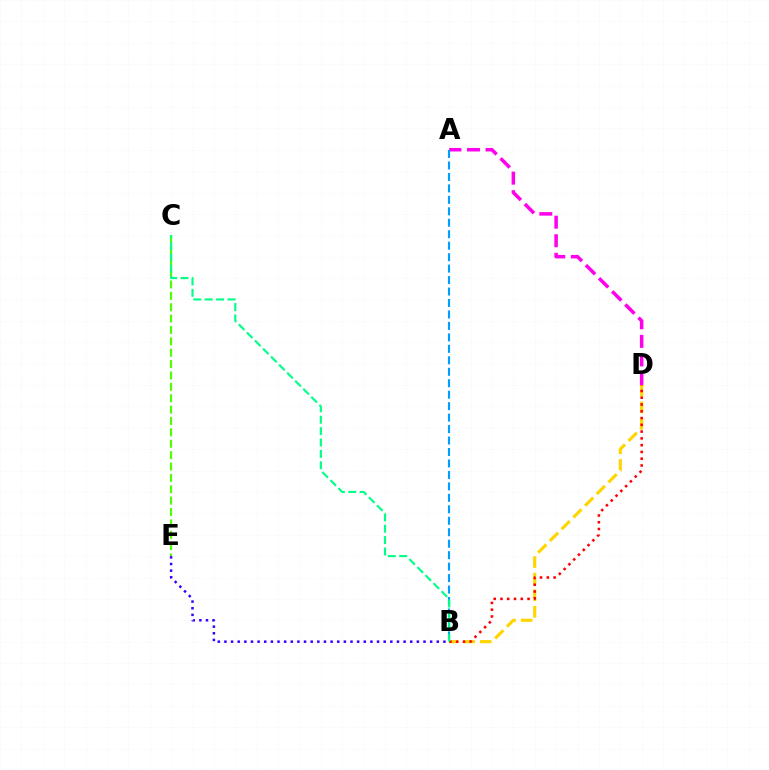{('B', 'D'): [{'color': '#ffd500', 'line_style': 'dashed', 'thickness': 2.25}, {'color': '#ff0000', 'line_style': 'dotted', 'thickness': 1.84}], ('A', 'D'): [{'color': '#ff00ed', 'line_style': 'dashed', 'thickness': 2.52}], ('A', 'B'): [{'color': '#009eff', 'line_style': 'dashed', 'thickness': 1.56}], ('B', 'E'): [{'color': '#3700ff', 'line_style': 'dotted', 'thickness': 1.8}], ('C', 'E'): [{'color': '#4fff00', 'line_style': 'dashed', 'thickness': 1.55}], ('B', 'C'): [{'color': '#00ff86', 'line_style': 'dashed', 'thickness': 1.55}]}